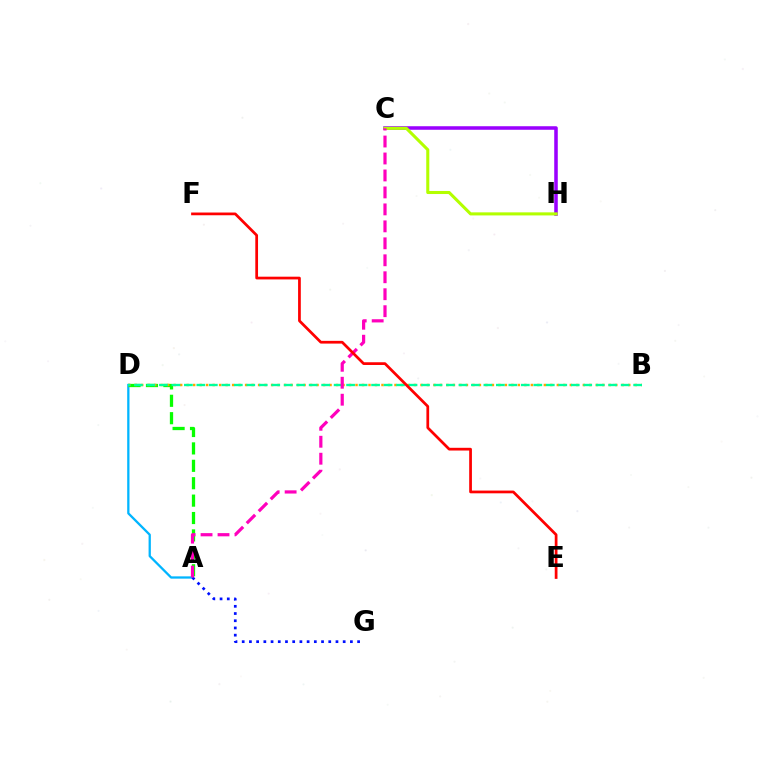{('A', 'D'): [{'color': '#00b5ff', 'line_style': 'solid', 'thickness': 1.64}, {'color': '#08ff00', 'line_style': 'dashed', 'thickness': 2.36}], ('C', 'H'): [{'color': '#9b00ff', 'line_style': 'solid', 'thickness': 2.55}, {'color': '#b3ff00', 'line_style': 'solid', 'thickness': 2.21}], ('B', 'D'): [{'color': '#ffa500', 'line_style': 'dotted', 'thickness': 1.76}, {'color': '#00ff9d', 'line_style': 'dashed', 'thickness': 1.7}], ('A', 'G'): [{'color': '#0010ff', 'line_style': 'dotted', 'thickness': 1.96}], ('A', 'C'): [{'color': '#ff00bd', 'line_style': 'dashed', 'thickness': 2.3}], ('E', 'F'): [{'color': '#ff0000', 'line_style': 'solid', 'thickness': 1.97}]}